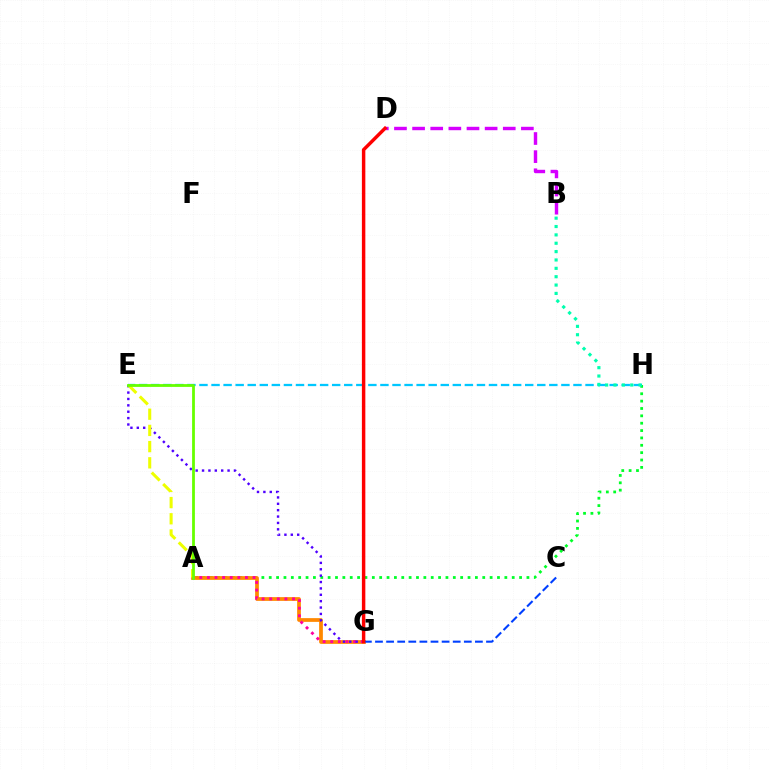{('A', 'H'): [{'color': '#00ff27', 'line_style': 'dotted', 'thickness': 2.0}], ('A', 'G'): [{'color': '#ff8800', 'line_style': 'solid', 'thickness': 2.69}, {'color': '#ff00a0', 'line_style': 'dotted', 'thickness': 2.07}], ('E', 'H'): [{'color': '#00c7ff', 'line_style': 'dashed', 'thickness': 1.64}], ('E', 'G'): [{'color': '#4f00ff', 'line_style': 'dotted', 'thickness': 1.73}], ('C', 'G'): [{'color': '#003fff', 'line_style': 'dashed', 'thickness': 1.51}], ('B', 'D'): [{'color': '#d600ff', 'line_style': 'dashed', 'thickness': 2.46}], ('D', 'G'): [{'color': '#ff0000', 'line_style': 'solid', 'thickness': 2.48}], ('B', 'H'): [{'color': '#00ffaf', 'line_style': 'dotted', 'thickness': 2.27}], ('A', 'E'): [{'color': '#eeff00', 'line_style': 'dashed', 'thickness': 2.2}, {'color': '#66ff00', 'line_style': 'solid', 'thickness': 2.01}]}